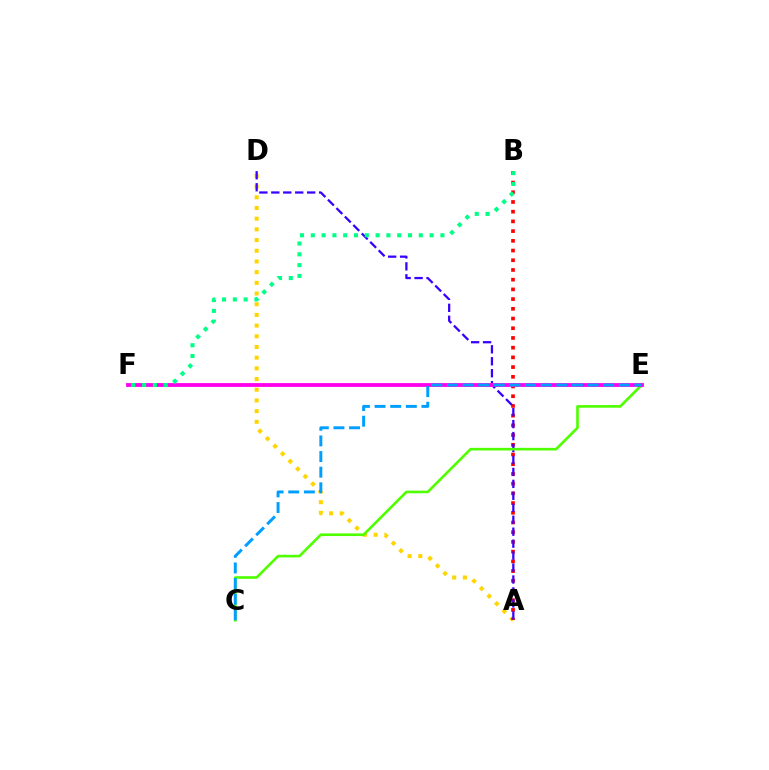{('A', 'D'): [{'color': '#ffd500', 'line_style': 'dotted', 'thickness': 2.91}, {'color': '#3700ff', 'line_style': 'dashed', 'thickness': 1.62}], ('A', 'B'): [{'color': '#ff0000', 'line_style': 'dotted', 'thickness': 2.64}], ('C', 'E'): [{'color': '#4fff00', 'line_style': 'solid', 'thickness': 1.89}, {'color': '#009eff', 'line_style': 'dashed', 'thickness': 2.12}], ('E', 'F'): [{'color': '#ff00ed', 'line_style': 'solid', 'thickness': 2.74}], ('B', 'F'): [{'color': '#00ff86', 'line_style': 'dotted', 'thickness': 2.93}]}